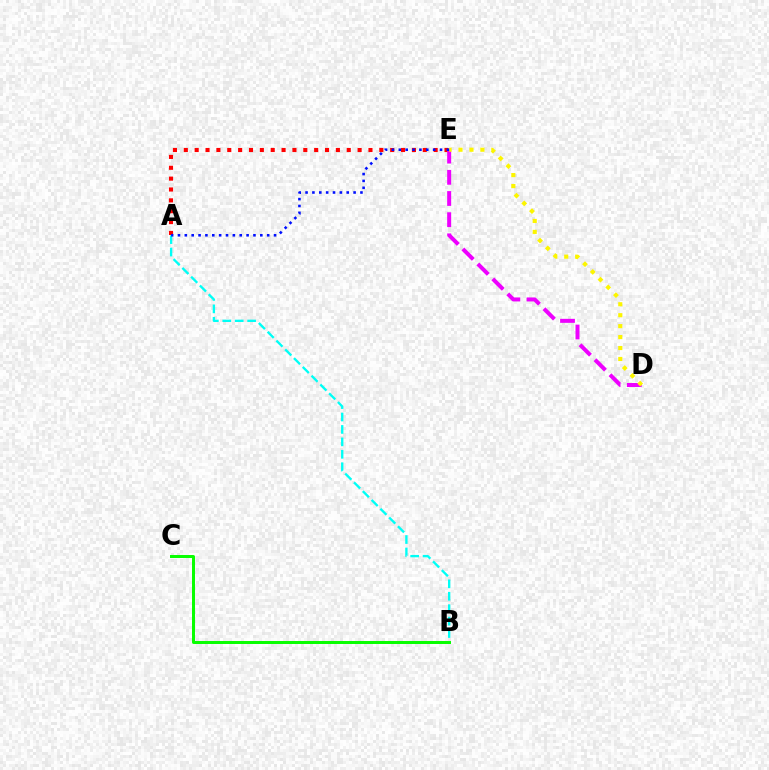{('B', 'C'): [{'color': '#08ff00', 'line_style': 'solid', 'thickness': 2.15}], ('A', 'B'): [{'color': '#00fff6', 'line_style': 'dashed', 'thickness': 1.69}], ('A', 'E'): [{'color': '#ff0000', 'line_style': 'dotted', 'thickness': 2.95}, {'color': '#0010ff', 'line_style': 'dotted', 'thickness': 1.86}], ('D', 'E'): [{'color': '#ee00ff', 'line_style': 'dashed', 'thickness': 2.88}, {'color': '#fcf500', 'line_style': 'dotted', 'thickness': 2.97}]}